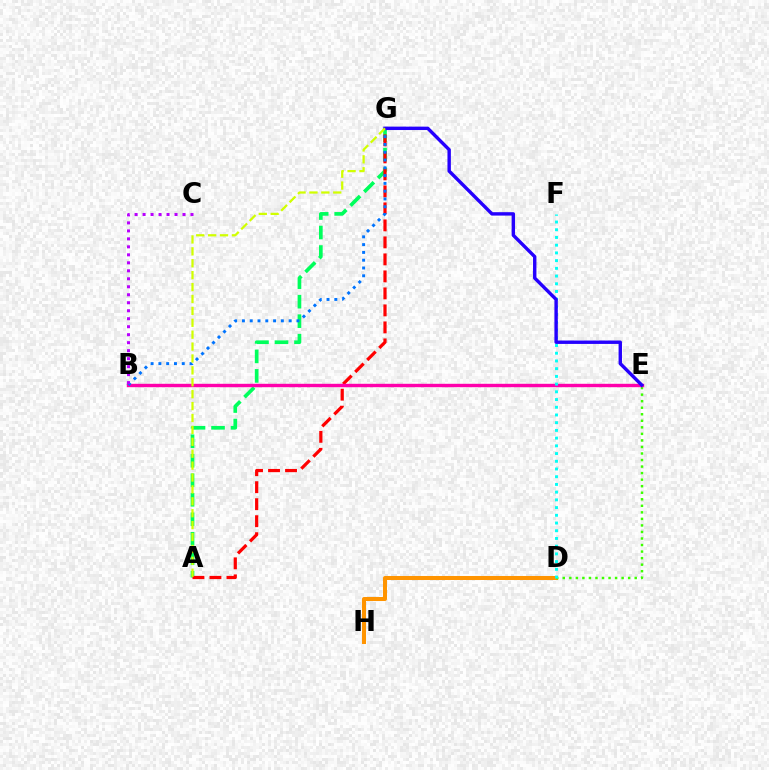{('D', 'H'): [{'color': '#ff9400', 'line_style': 'solid', 'thickness': 2.89}], ('A', 'G'): [{'color': '#00ff5c', 'line_style': 'dashed', 'thickness': 2.65}, {'color': '#ff0000', 'line_style': 'dashed', 'thickness': 2.31}, {'color': '#d1ff00', 'line_style': 'dashed', 'thickness': 1.62}], ('D', 'E'): [{'color': '#3dff00', 'line_style': 'dotted', 'thickness': 1.78}], ('B', 'E'): [{'color': '#ff00ac', 'line_style': 'solid', 'thickness': 2.45}], ('B', 'G'): [{'color': '#0074ff', 'line_style': 'dotted', 'thickness': 2.12}], ('D', 'F'): [{'color': '#00fff6', 'line_style': 'dotted', 'thickness': 2.1}], ('E', 'G'): [{'color': '#2500ff', 'line_style': 'solid', 'thickness': 2.45}], ('B', 'C'): [{'color': '#b900ff', 'line_style': 'dotted', 'thickness': 2.17}]}